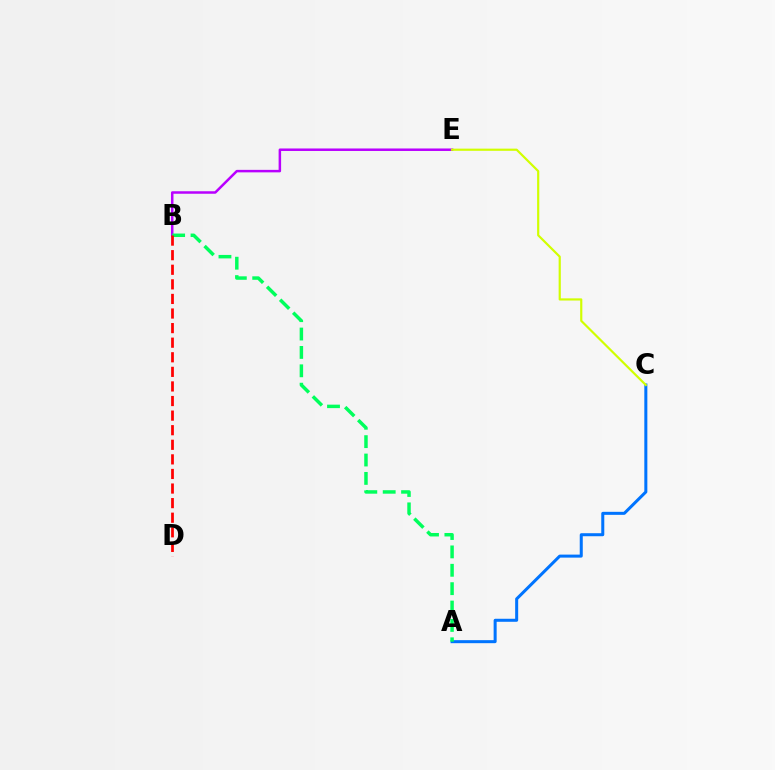{('B', 'E'): [{'color': '#b900ff', 'line_style': 'solid', 'thickness': 1.8}], ('A', 'C'): [{'color': '#0074ff', 'line_style': 'solid', 'thickness': 2.18}], ('C', 'E'): [{'color': '#d1ff00', 'line_style': 'solid', 'thickness': 1.57}], ('A', 'B'): [{'color': '#00ff5c', 'line_style': 'dashed', 'thickness': 2.5}], ('B', 'D'): [{'color': '#ff0000', 'line_style': 'dashed', 'thickness': 1.98}]}